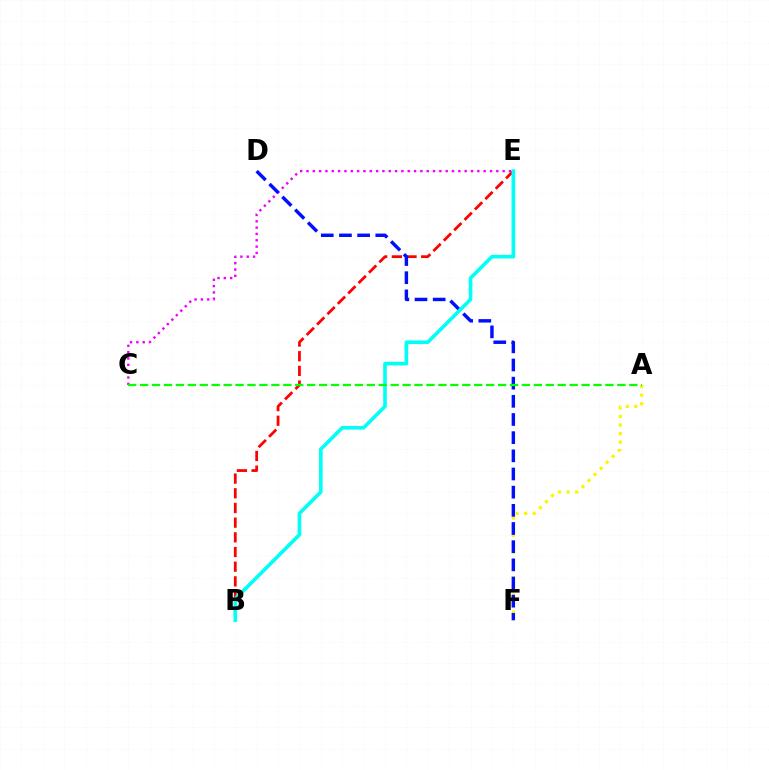{('A', 'F'): [{'color': '#fcf500', 'line_style': 'dotted', 'thickness': 2.32}], ('B', 'E'): [{'color': '#ff0000', 'line_style': 'dashed', 'thickness': 1.99}, {'color': '#00fff6', 'line_style': 'solid', 'thickness': 2.61}], ('C', 'E'): [{'color': '#ee00ff', 'line_style': 'dotted', 'thickness': 1.72}], ('D', 'F'): [{'color': '#0010ff', 'line_style': 'dashed', 'thickness': 2.47}], ('A', 'C'): [{'color': '#08ff00', 'line_style': 'dashed', 'thickness': 1.62}]}